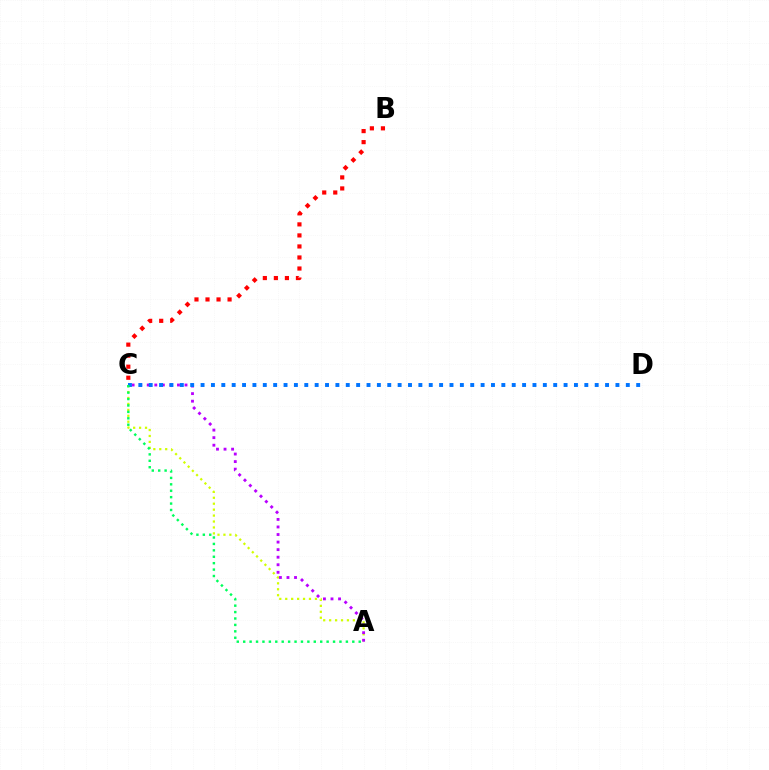{('A', 'C'): [{'color': '#d1ff00', 'line_style': 'dotted', 'thickness': 1.61}, {'color': '#b900ff', 'line_style': 'dotted', 'thickness': 2.05}, {'color': '#00ff5c', 'line_style': 'dotted', 'thickness': 1.74}], ('B', 'C'): [{'color': '#ff0000', 'line_style': 'dotted', 'thickness': 3.0}], ('C', 'D'): [{'color': '#0074ff', 'line_style': 'dotted', 'thickness': 2.82}]}